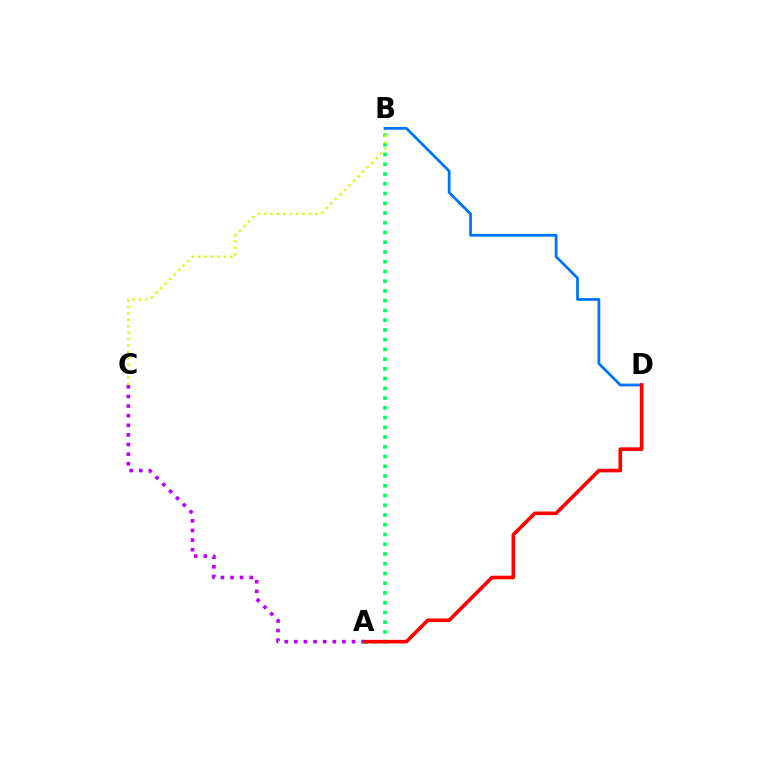{('A', 'B'): [{'color': '#00ff5c', 'line_style': 'dotted', 'thickness': 2.65}], ('B', 'C'): [{'color': '#d1ff00', 'line_style': 'dotted', 'thickness': 1.74}], ('B', 'D'): [{'color': '#0074ff', 'line_style': 'solid', 'thickness': 1.99}], ('A', 'D'): [{'color': '#ff0000', 'line_style': 'solid', 'thickness': 2.6}], ('A', 'C'): [{'color': '#b900ff', 'line_style': 'dotted', 'thickness': 2.61}]}